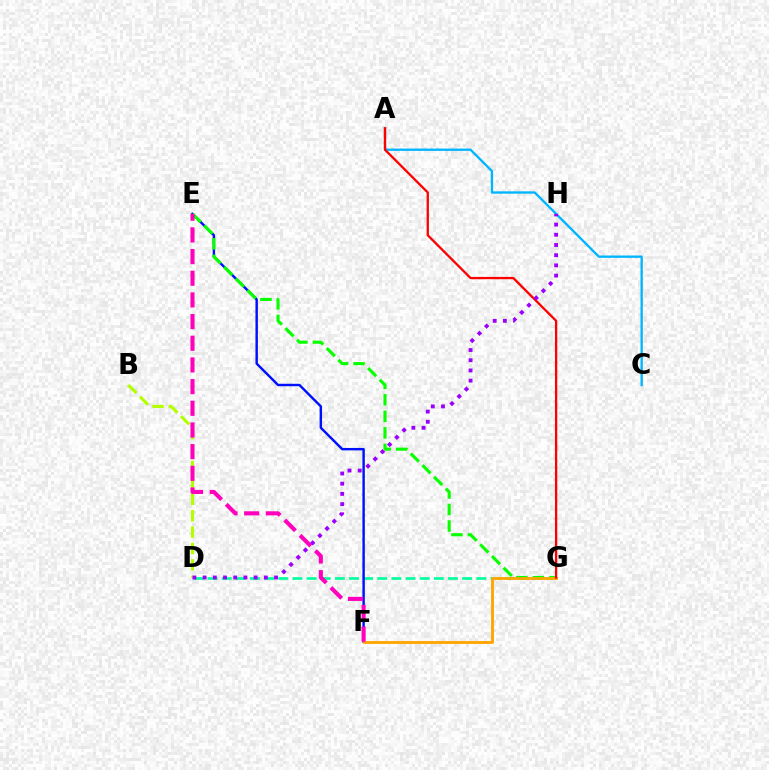{('D', 'G'): [{'color': '#00ff9d', 'line_style': 'dashed', 'thickness': 1.92}], ('A', 'C'): [{'color': '#00b5ff', 'line_style': 'solid', 'thickness': 1.68}], ('E', 'F'): [{'color': '#0010ff', 'line_style': 'solid', 'thickness': 1.75}, {'color': '#ff00bd', 'line_style': 'dashed', 'thickness': 2.94}], ('E', 'G'): [{'color': '#08ff00', 'line_style': 'dashed', 'thickness': 2.25}], ('F', 'G'): [{'color': '#ffa500', 'line_style': 'solid', 'thickness': 2.05}], ('B', 'D'): [{'color': '#b3ff00', 'line_style': 'dashed', 'thickness': 2.23}], ('A', 'G'): [{'color': '#ff0000', 'line_style': 'solid', 'thickness': 1.65}], ('D', 'H'): [{'color': '#9b00ff', 'line_style': 'dotted', 'thickness': 2.77}]}